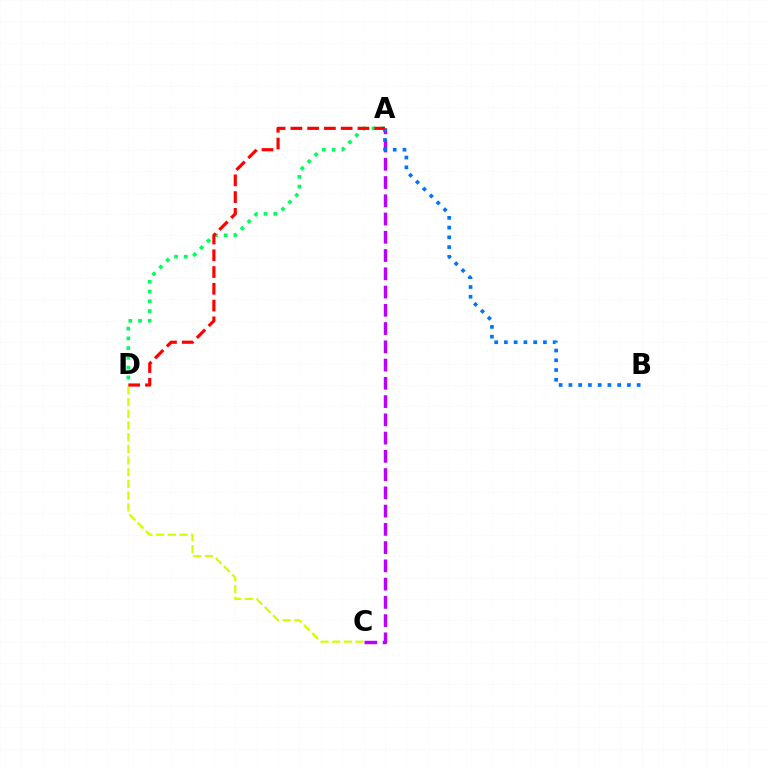{('A', 'D'): [{'color': '#00ff5c', 'line_style': 'dotted', 'thickness': 2.65}, {'color': '#ff0000', 'line_style': 'dashed', 'thickness': 2.28}], ('C', 'D'): [{'color': '#d1ff00', 'line_style': 'dashed', 'thickness': 1.59}], ('A', 'C'): [{'color': '#b900ff', 'line_style': 'dashed', 'thickness': 2.48}], ('A', 'B'): [{'color': '#0074ff', 'line_style': 'dotted', 'thickness': 2.65}]}